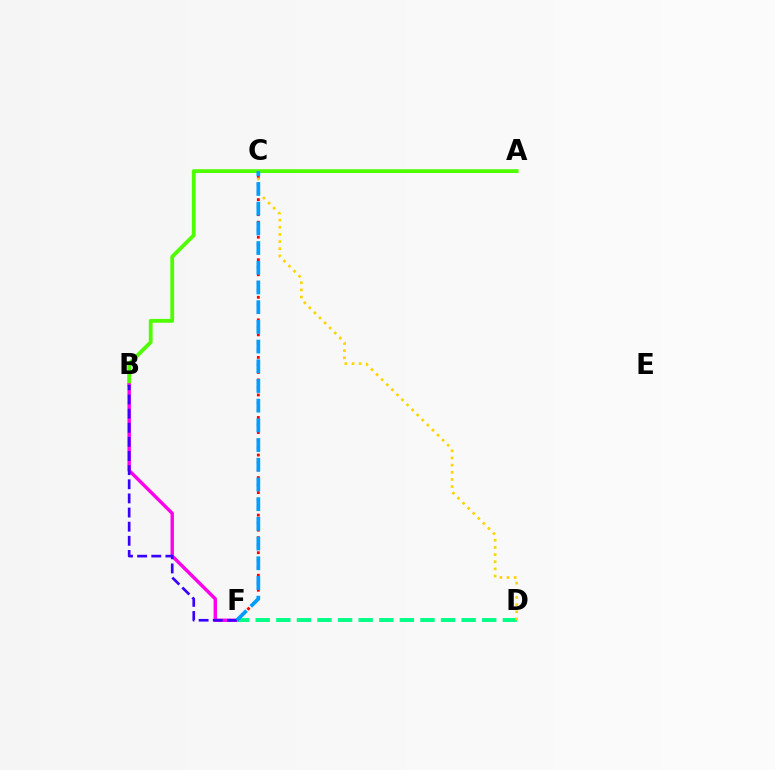{('A', 'B'): [{'color': '#4fff00', 'line_style': 'solid', 'thickness': 2.75}], ('B', 'F'): [{'color': '#ff00ed', 'line_style': 'solid', 'thickness': 2.46}, {'color': '#3700ff', 'line_style': 'dashed', 'thickness': 1.92}], ('C', 'F'): [{'color': '#ff0000', 'line_style': 'dotted', 'thickness': 2.04}, {'color': '#009eff', 'line_style': 'dashed', 'thickness': 2.68}], ('D', 'F'): [{'color': '#00ff86', 'line_style': 'dashed', 'thickness': 2.8}], ('C', 'D'): [{'color': '#ffd500', 'line_style': 'dotted', 'thickness': 1.94}]}